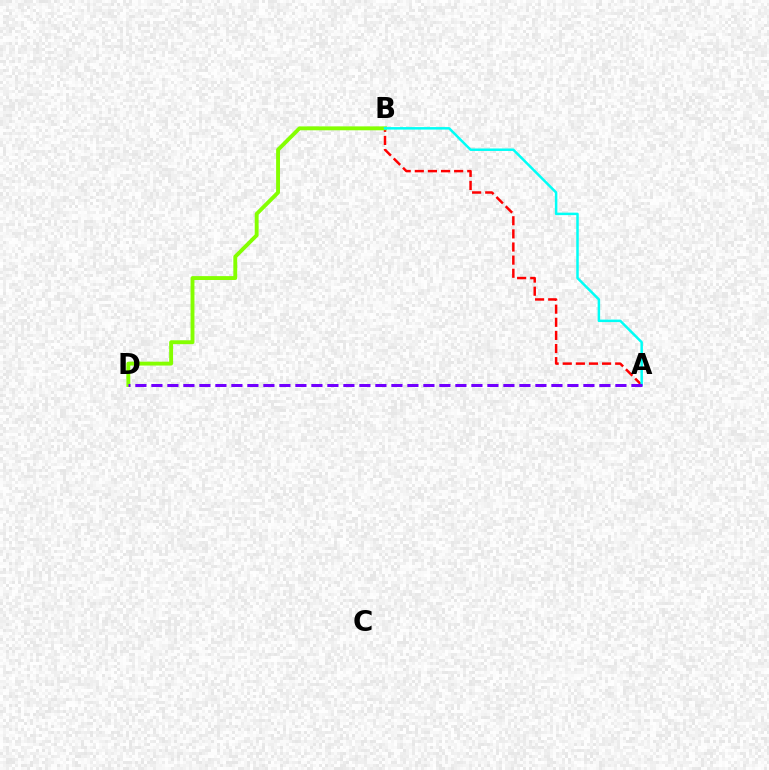{('A', 'B'): [{'color': '#ff0000', 'line_style': 'dashed', 'thickness': 1.78}, {'color': '#00fff6', 'line_style': 'solid', 'thickness': 1.79}], ('B', 'D'): [{'color': '#84ff00', 'line_style': 'solid', 'thickness': 2.8}], ('A', 'D'): [{'color': '#7200ff', 'line_style': 'dashed', 'thickness': 2.17}]}